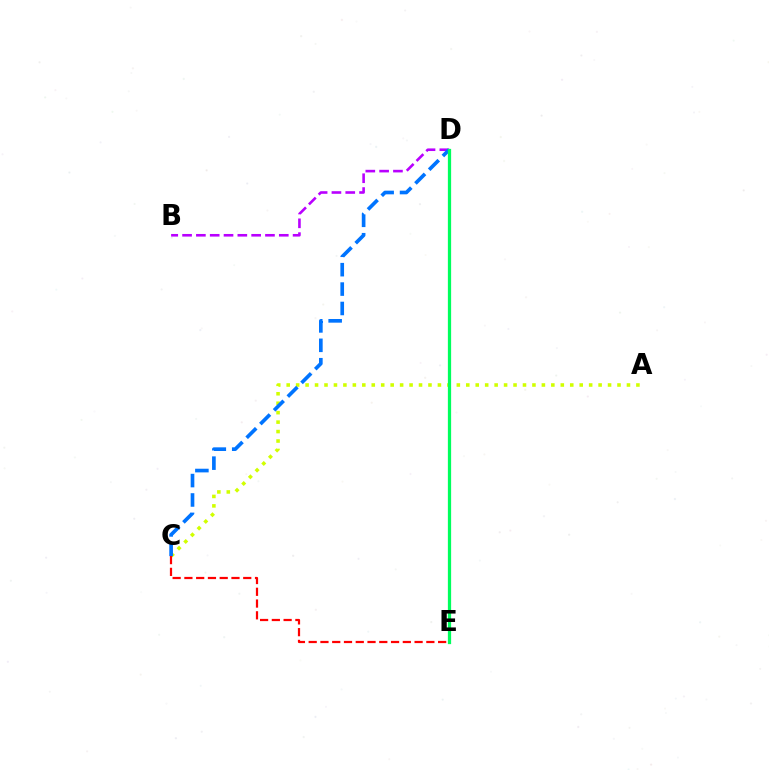{('B', 'D'): [{'color': '#b900ff', 'line_style': 'dashed', 'thickness': 1.88}], ('A', 'C'): [{'color': '#d1ff00', 'line_style': 'dotted', 'thickness': 2.57}], ('C', 'D'): [{'color': '#0074ff', 'line_style': 'dashed', 'thickness': 2.64}], ('D', 'E'): [{'color': '#00ff5c', 'line_style': 'solid', 'thickness': 2.34}], ('C', 'E'): [{'color': '#ff0000', 'line_style': 'dashed', 'thickness': 1.6}]}